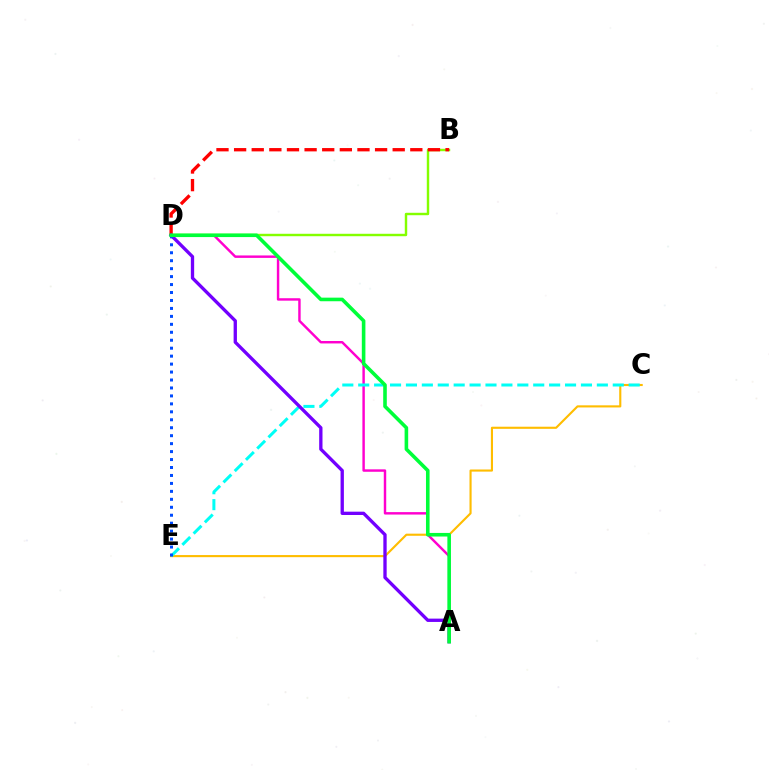{('B', 'D'): [{'color': '#84ff00', 'line_style': 'solid', 'thickness': 1.75}, {'color': '#ff0000', 'line_style': 'dashed', 'thickness': 2.39}], ('C', 'E'): [{'color': '#ffbd00', 'line_style': 'solid', 'thickness': 1.53}, {'color': '#00fff6', 'line_style': 'dashed', 'thickness': 2.16}], ('A', 'D'): [{'color': '#ff00cf', 'line_style': 'solid', 'thickness': 1.76}, {'color': '#7200ff', 'line_style': 'solid', 'thickness': 2.39}, {'color': '#00ff39', 'line_style': 'solid', 'thickness': 2.59}], ('D', 'E'): [{'color': '#004bff', 'line_style': 'dotted', 'thickness': 2.16}]}